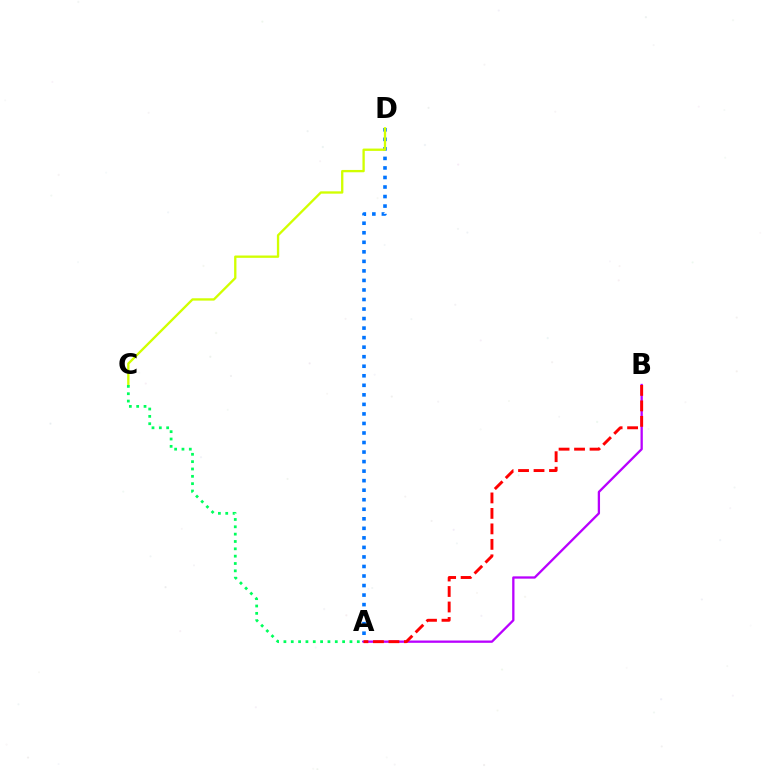{('A', 'D'): [{'color': '#0074ff', 'line_style': 'dotted', 'thickness': 2.59}], ('C', 'D'): [{'color': '#d1ff00', 'line_style': 'solid', 'thickness': 1.68}], ('A', 'C'): [{'color': '#00ff5c', 'line_style': 'dotted', 'thickness': 1.99}], ('A', 'B'): [{'color': '#b900ff', 'line_style': 'solid', 'thickness': 1.65}, {'color': '#ff0000', 'line_style': 'dashed', 'thickness': 2.1}]}